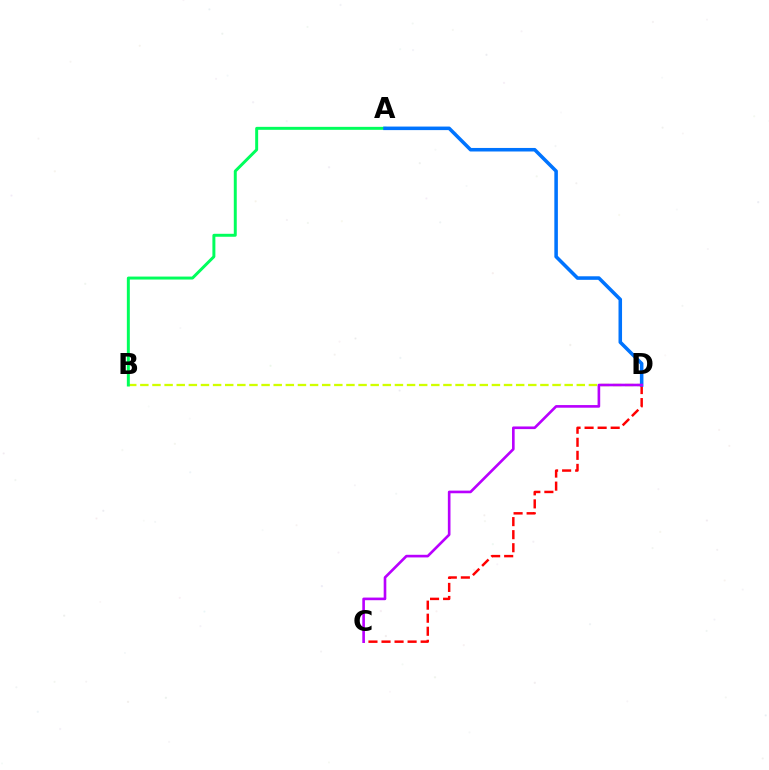{('B', 'D'): [{'color': '#d1ff00', 'line_style': 'dashed', 'thickness': 1.65}], ('A', 'B'): [{'color': '#00ff5c', 'line_style': 'solid', 'thickness': 2.13}], ('C', 'D'): [{'color': '#ff0000', 'line_style': 'dashed', 'thickness': 1.77}, {'color': '#b900ff', 'line_style': 'solid', 'thickness': 1.9}], ('A', 'D'): [{'color': '#0074ff', 'line_style': 'solid', 'thickness': 2.55}]}